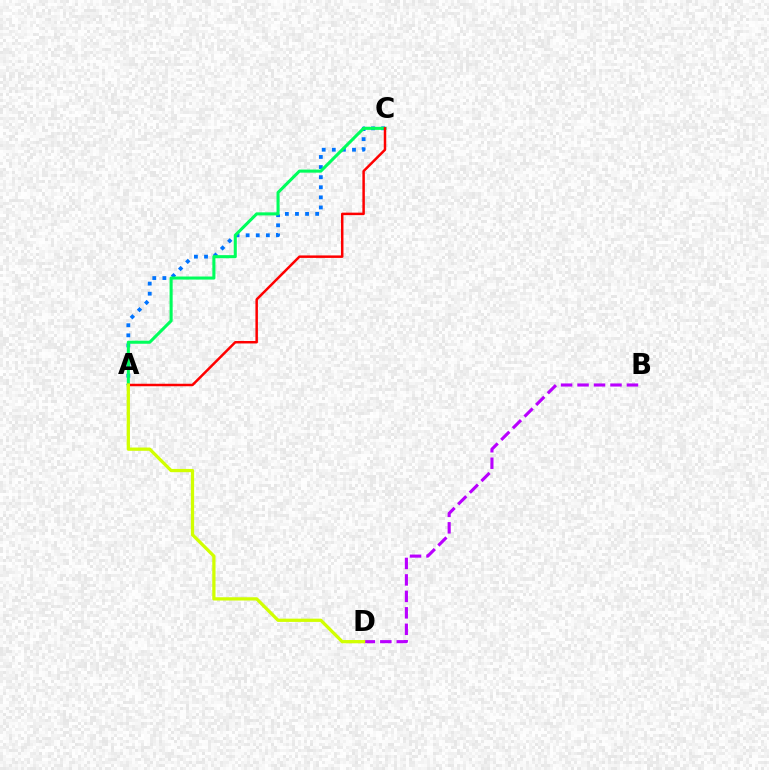{('A', 'C'): [{'color': '#0074ff', 'line_style': 'dotted', 'thickness': 2.74}, {'color': '#00ff5c', 'line_style': 'solid', 'thickness': 2.21}, {'color': '#ff0000', 'line_style': 'solid', 'thickness': 1.79}], ('B', 'D'): [{'color': '#b900ff', 'line_style': 'dashed', 'thickness': 2.24}], ('A', 'D'): [{'color': '#d1ff00', 'line_style': 'solid', 'thickness': 2.34}]}